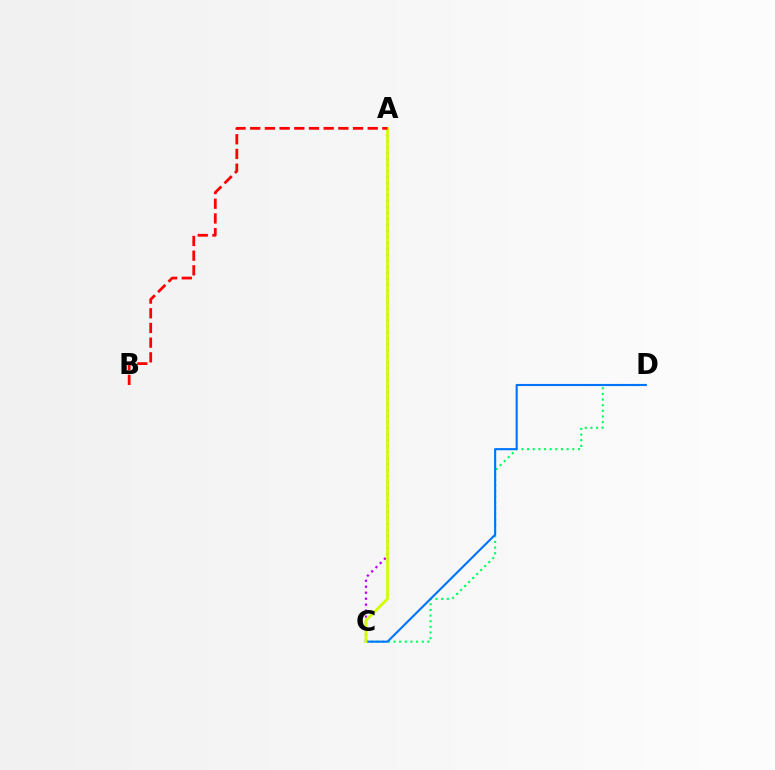{('C', 'D'): [{'color': '#00ff5c', 'line_style': 'dotted', 'thickness': 1.54}, {'color': '#0074ff', 'line_style': 'solid', 'thickness': 1.52}], ('A', 'C'): [{'color': '#b900ff', 'line_style': 'dotted', 'thickness': 1.62}, {'color': '#d1ff00', 'line_style': 'solid', 'thickness': 2.0}], ('A', 'B'): [{'color': '#ff0000', 'line_style': 'dashed', 'thickness': 2.0}]}